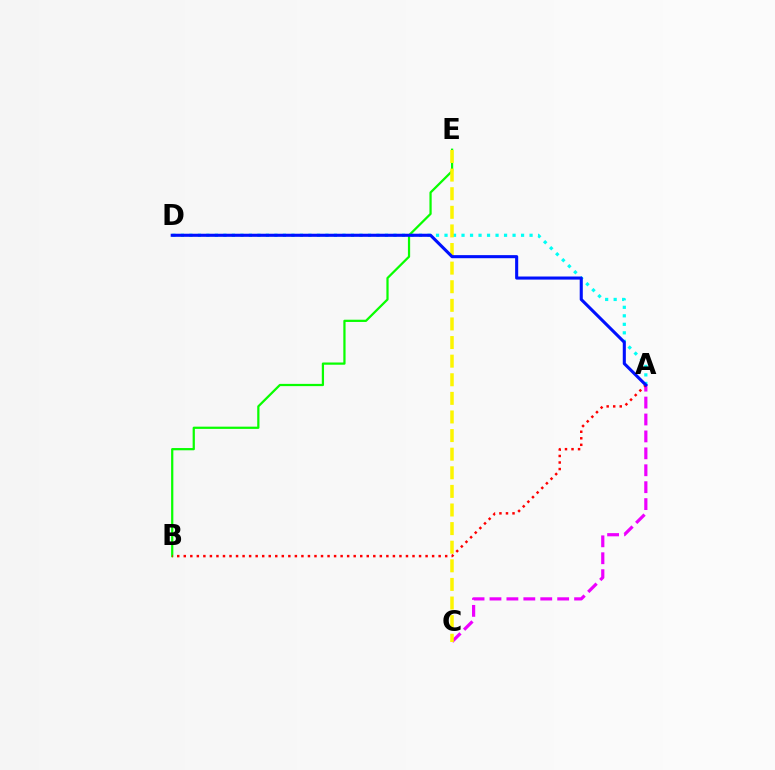{('A', 'D'): [{'color': '#00fff6', 'line_style': 'dotted', 'thickness': 2.31}, {'color': '#0010ff', 'line_style': 'solid', 'thickness': 2.22}], ('B', 'E'): [{'color': '#08ff00', 'line_style': 'solid', 'thickness': 1.61}], ('A', 'C'): [{'color': '#ee00ff', 'line_style': 'dashed', 'thickness': 2.3}], ('C', 'E'): [{'color': '#fcf500', 'line_style': 'dashed', 'thickness': 2.53}], ('A', 'B'): [{'color': '#ff0000', 'line_style': 'dotted', 'thickness': 1.78}]}